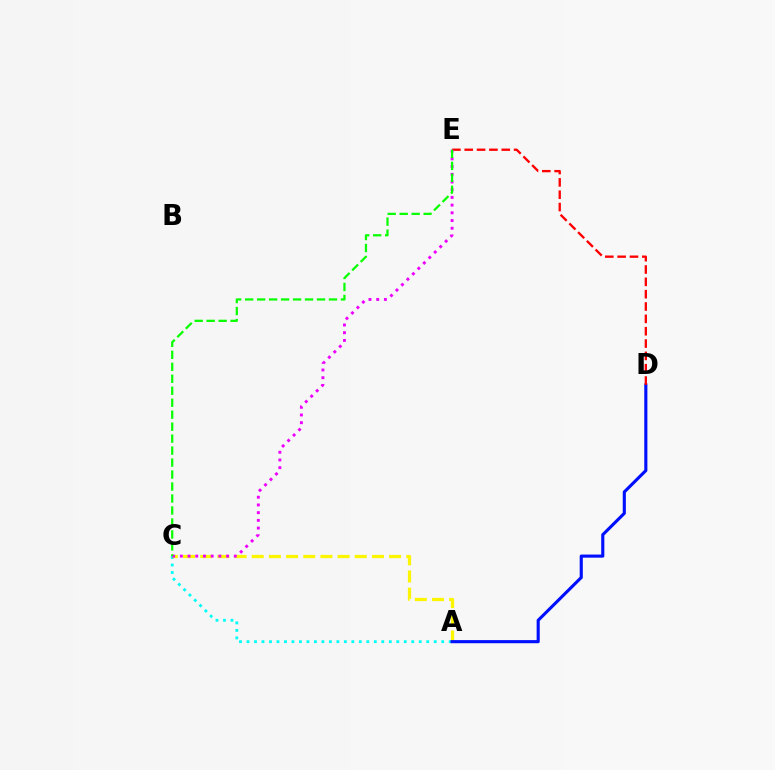{('A', 'C'): [{'color': '#00fff6', 'line_style': 'dotted', 'thickness': 2.03}, {'color': '#fcf500', 'line_style': 'dashed', 'thickness': 2.33}], ('A', 'D'): [{'color': '#0010ff', 'line_style': 'solid', 'thickness': 2.25}], ('D', 'E'): [{'color': '#ff0000', 'line_style': 'dashed', 'thickness': 1.68}], ('C', 'E'): [{'color': '#ee00ff', 'line_style': 'dotted', 'thickness': 2.09}, {'color': '#08ff00', 'line_style': 'dashed', 'thickness': 1.63}]}